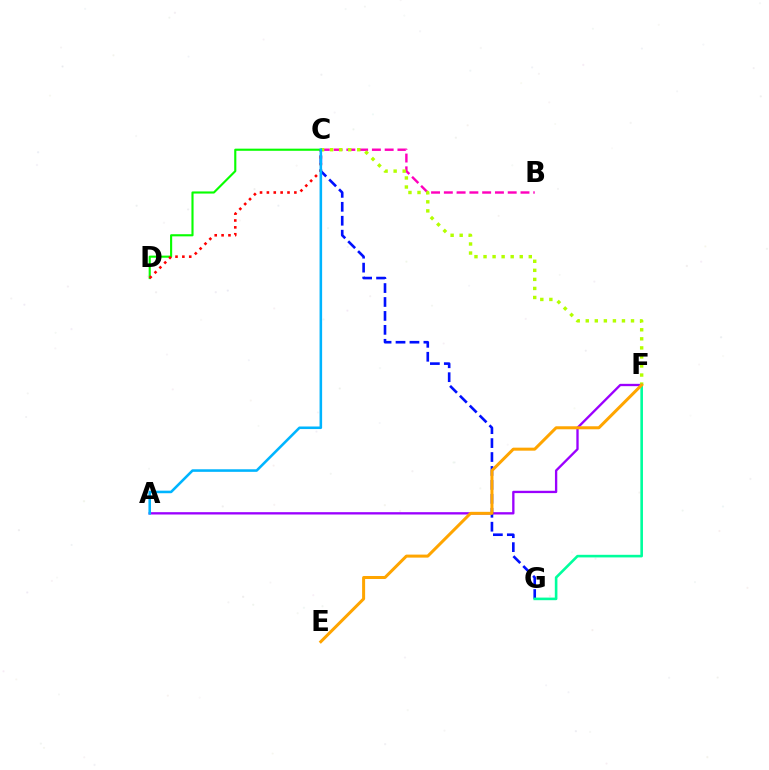{('A', 'F'): [{'color': '#9b00ff', 'line_style': 'solid', 'thickness': 1.68}], ('B', 'C'): [{'color': '#ff00bd', 'line_style': 'dashed', 'thickness': 1.74}], ('C', 'G'): [{'color': '#0010ff', 'line_style': 'dashed', 'thickness': 1.89}], ('C', 'F'): [{'color': '#b3ff00', 'line_style': 'dotted', 'thickness': 2.46}], ('C', 'D'): [{'color': '#08ff00', 'line_style': 'solid', 'thickness': 1.53}, {'color': '#ff0000', 'line_style': 'dotted', 'thickness': 1.87}], ('F', 'G'): [{'color': '#00ff9d', 'line_style': 'solid', 'thickness': 1.88}], ('A', 'C'): [{'color': '#00b5ff', 'line_style': 'solid', 'thickness': 1.85}], ('E', 'F'): [{'color': '#ffa500', 'line_style': 'solid', 'thickness': 2.17}]}